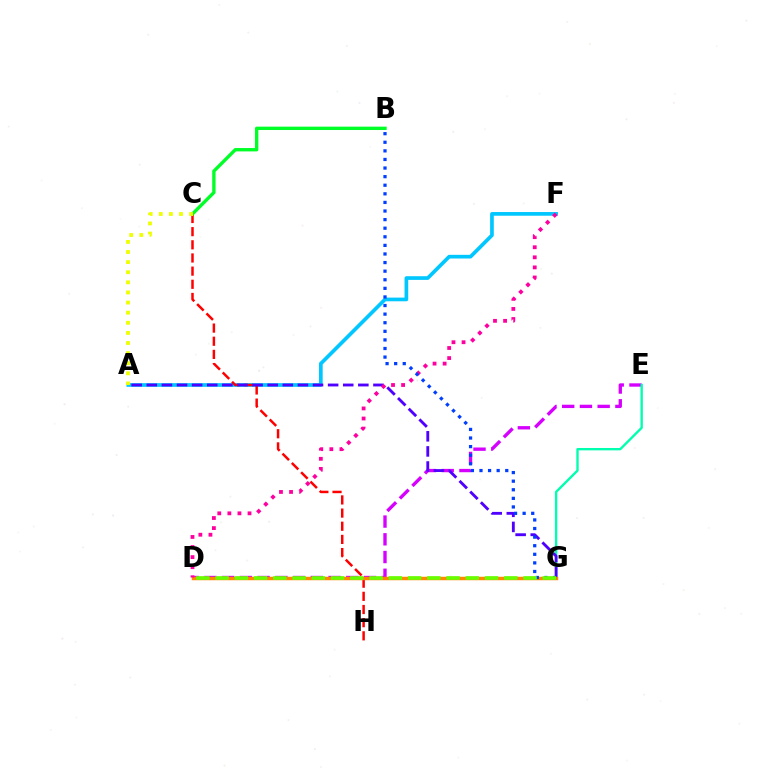{('D', 'E'): [{'color': '#d600ff', 'line_style': 'dashed', 'thickness': 2.41}], ('A', 'F'): [{'color': '#00c7ff', 'line_style': 'solid', 'thickness': 2.65}], ('C', 'H'): [{'color': '#ff0000', 'line_style': 'dashed', 'thickness': 1.79}], ('B', 'C'): [{'color': '#00ff27', 'line_style': 'solid', 'thickness': 2.42}], ('E', 'G'): [{'color': '#00ffaf', 'line_style': 'solid', 'thickness': 1.7}], ('A', 'C'): [{'color': '#eeff00', 'line_style': 'dotted', 'thickness': 2.75}], ('A', 'G'): [{'color': '#4f00ff', 'line_style': 'dashed', 'thickness': 2.05}], ('D', 'G'): [{'color': '#ff8800', 'line_style': 'solid', 'thickness': 2.49}, {'color': '#66ff00', 'line_style': 'dashed', 'thickness': 2.61}], ('D', 'F'): [{'color': '#ff00a0', 'line_style': 'dotted', 'thickness': 2.74}], ('B', 'G'): [{'color': '#003fff', 'line_style': 'dotted', 'thickness': 2.33}]}